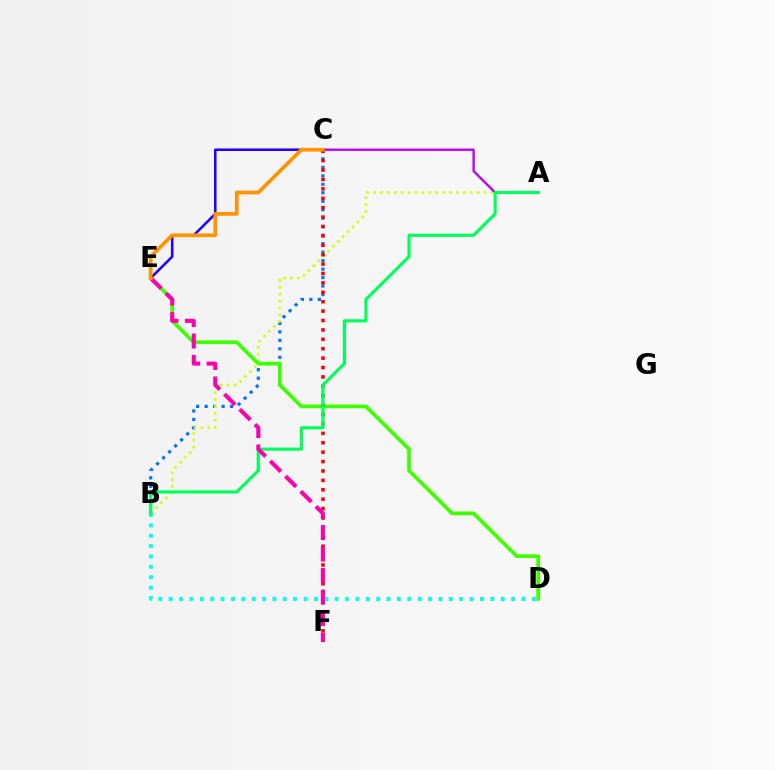{('B', 'C'): [{'color': '#0074ff', 'line_style': 'dotted', 'thickness': 2.3}], ('A', 'B'): [{'color': '#d1ff00', 'line_style': 'dotted', 'thickness': 1.87}, {'color': '#00ff5c', 'line_style': 'solid', 'thickness': 2.24}], ('C', 'E'): [{'color': '#2500ff', 'line_style': 'solid', 'thickness': 1.85}, {'color': '#ff9400', 'line_style': 'solid', 'thickness': 2.67}], ('D', 'E'): [{'color': '#3dff00', 'line_style': 'solid', 'thickness': 2.66}], ('A', 'C'): [{'color': '#b900ff', 'line_style': 'solid', 'thickness': 1.68}], ('C', 'F'): [{'color': '#ff0000', 'line_style': 'dotted', 'thickness': 2.55}], ('B', 'D'): [{'color': '#00fff6', 'line_style': 'dotted', 'thickness': 2.82}], ('E', 'F'): [{'color': '#ff00ac', 'line_style': 'dashed', 'thickness': 2.92}]}